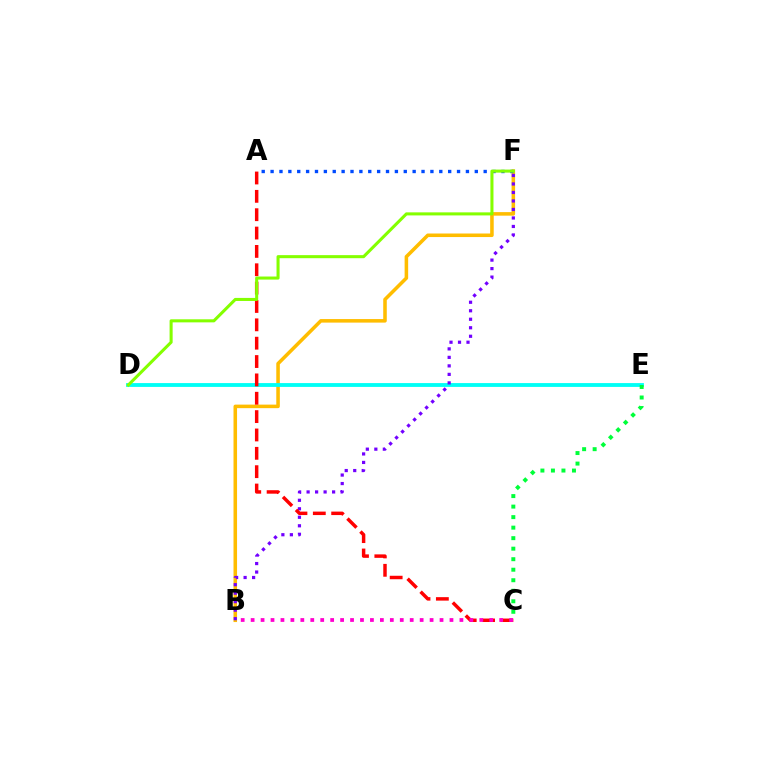{('B', 'F'): [{'color': '#ffbd00', 'line_style': 'solid', 'thickness': 2.55}, {'color': '#7200ff', 'line_style': 'dotted', 'thickness': 2.31}], ('D', 'E'): [{'color': '#00fff6', 'line_style': 'solid', 'thickness': 2.76}], ('A', 'C'): [{'color': '#ff0000', 'line_style': 'dashed', 'thickness': 2.49}], ('B', 'C'): [{'color': '#ff00cf', 'line_style': 'dotted', 'thickness': 2.7}], ('A', 'F'): [{'color': '#004bff', 'line_style': 'dotted', 'thickness': 2.41}], ('C', 'E'): [{'color': '#00ff39', 'line_style': 'dotted', 'thickness': 2.86}], ('D', 'F'): [{'color': '#84ff00', 'line_style': 'solid', 'thickness': 2.2}]}